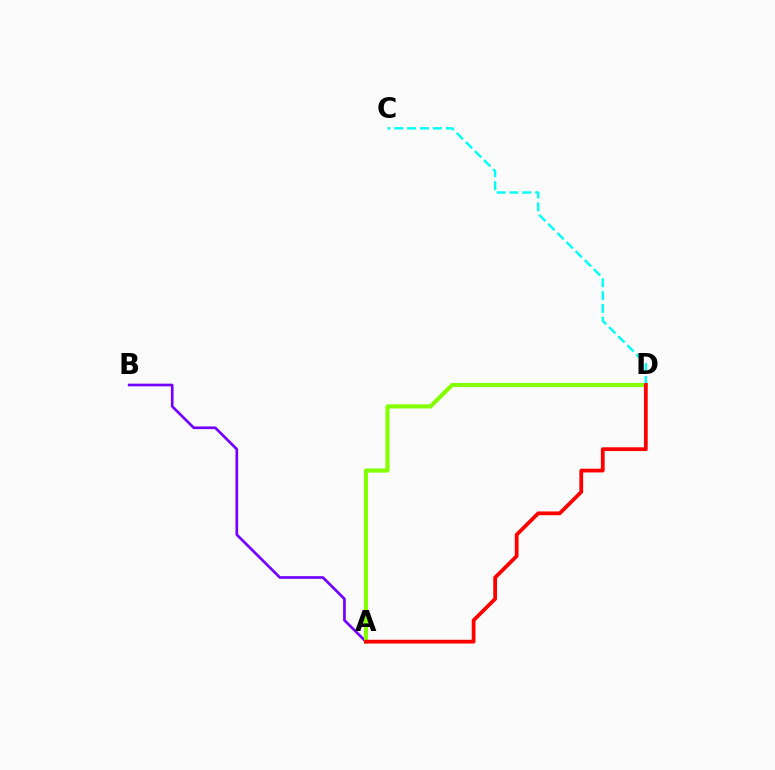{('C', 'D'): [{'color': '#00fff6', 'line_style': 'dashed', 'thickness': 1.75}], ('A', 'B'): [{'color': '#7200ff', 'line_style': 'solid', 'thickness': 1.93}], ('A', 'D'): [{'color': '#84ff00', 'line_style': 'solid', 'thickness': 2.96}, {'color': '#ff0000', 'line_style': 'solid', 'thickness': 2.71}]}